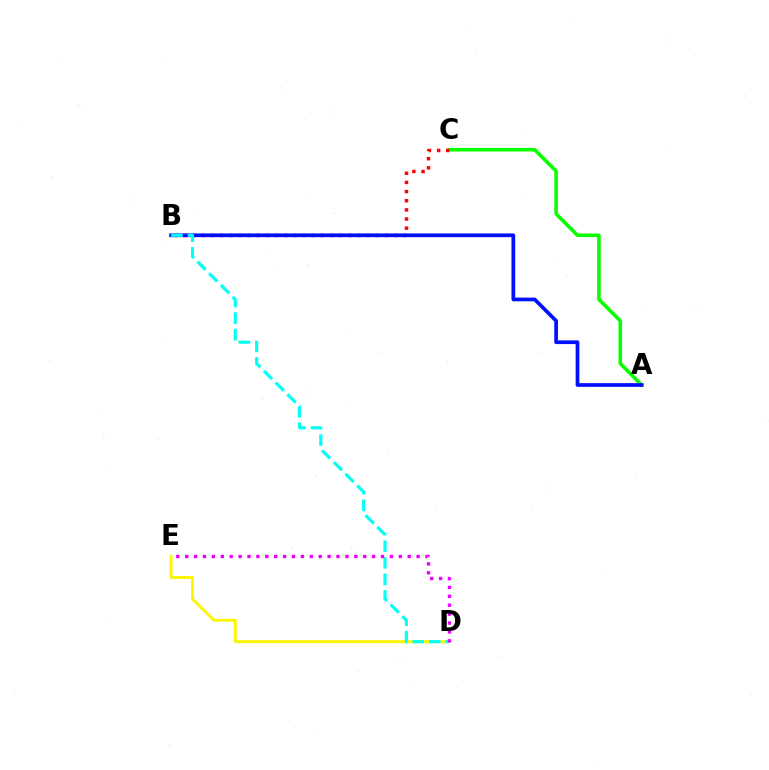{('D', 'E'): [{'color': '#fcf500', 'line_style': 'solid', 'thickness': 2.08}, {'color': '#ee00ff', 'line_style': 'dotted', 'thickness': 2.42}], ('A', 'C'): [{'color': '#08ff00', 'line_style': 'solid', 'thickness': 2.57}], ('B', 'C'): [{'color': '#ff0000', 'line_style': 'dotted', 'thickness': 2.49}], ('A', 'B'): [{'color': '#0010ff', 'line_style': 'solid', 'thickness': 2.68}], ('B', 'D'): [{'color': '#00fff6', 'line_style': 'dashed', 'thickness': 2.25}]}